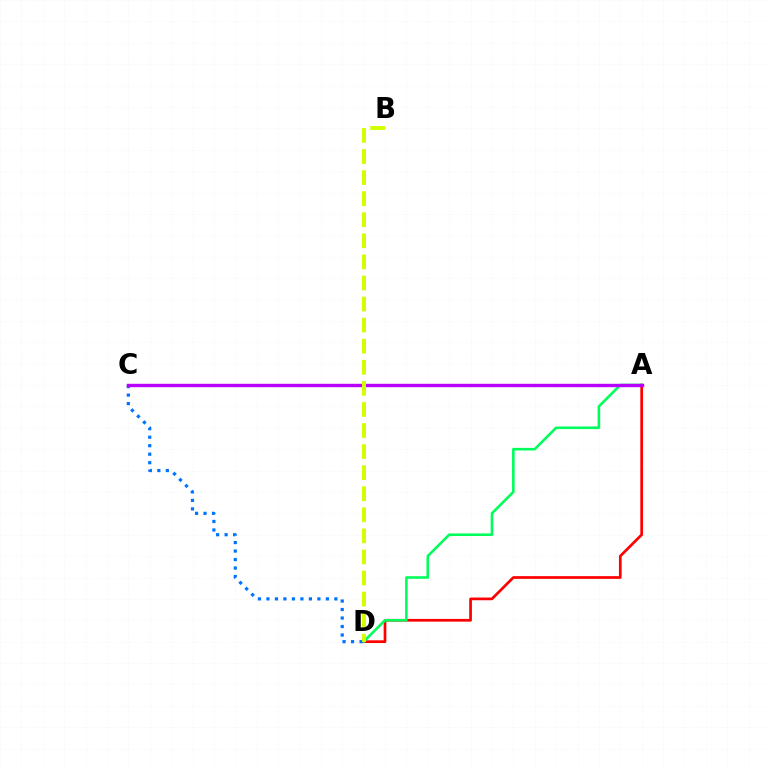{('A', 'D'): [{'color': '#ff0000', 'line_style': 'solid', 'thickness': 1.95}, {'color': '#00ff5c', 'line_style': 'solid', 'thickness': 1.87}], ('C', 'D'): [{'color': '#0074ff', 'line_style': 'dotted', 'thickness': 2.31}], ('A', 'C'): [{'color': '#b900ff', 'line_style': 'solid', 'thickness': 2.44}], ('B', 'D'): [{'color': '#d1ff00', 'line_style': 'dashed', 'thickness': 2.86}]}